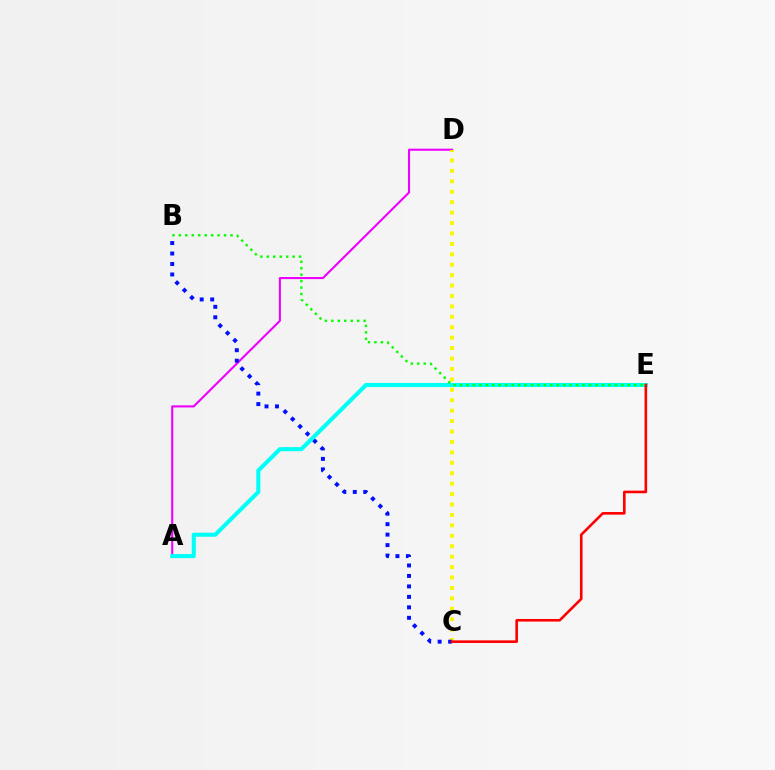{('A', 'D'): [{'color': '#ee00ff', 'line_style': 'solid', 'thickness': 1.51}], ('C', 'D'): [{'color': '#fcf500', 'line_style': 'dotted', 'thickness': 2.83}], ('B', 'C'): [{'color': '#0010ff', 'line_style': 'dotted', 'thickness': 2.85}], ('A', 'E'): [{'color': '#00fff6', 'line_style': 'solid', 'thickness': 2.93}], ('B', 'E'): [{'color': '#08ff00', 'line_style': 'dotted', 'thickness': 1.75}], ('C', 'E'): [{'color': '#ff0000', 'line_style': 'solid', 'thickness': 1.88}]}